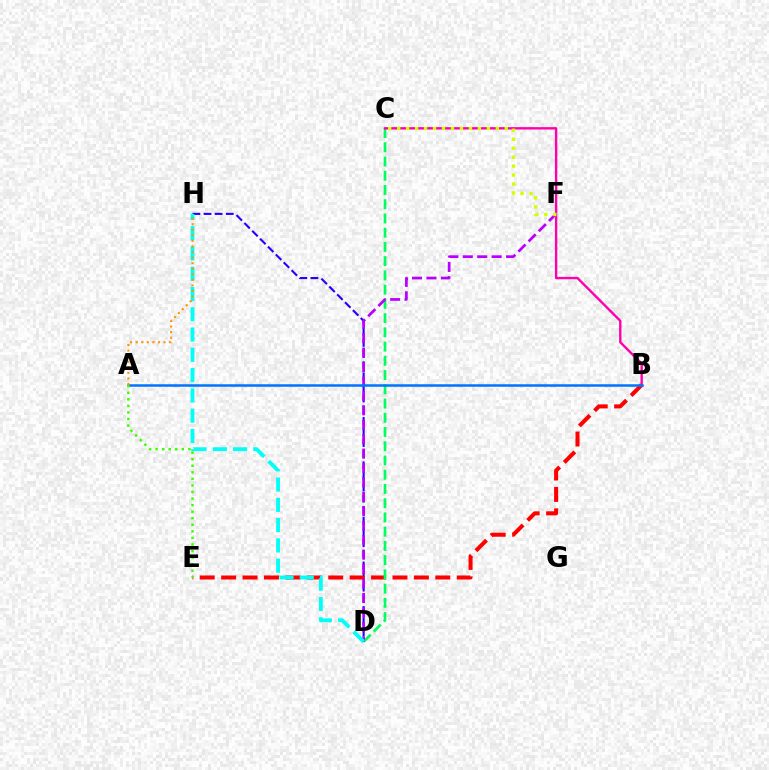{('D', 'H'): [{'color': '#2500ff', 'line_style': 'dashed', 'thickness': 1.51}, {'color': '#00fff6', 'line_style': 'dashed', 'thickness': 2.75}], ('B', 'E'): [{'color': '#ff0000', 'line_style': 'dashed', 'thickness': 2.91}], ('C', 'D'): [{'color': '#00ff5c', 'line_style': 'dashed', 'thickness': 1.93}], ('B', 'C'): [{'color': '#ff00ac', 'line_style': 'solid', 'thickness': 1.72}], ('D', 'F'): [{'color': '#b900ff', 'line_style': 'dashed', 'thickness': 1.96}], ('C', 'F'): [{'color': '#d1ff00', 'line_style': 'dotted', 'thickness': 2.44}], ('A', 'B'): [{'color': '#0074ff', 'line_style': 'solid', 'thickness': 1.8}], ('A', 'E'): [{'color': '#3dff00', 'line_style': 'dotted', 'thickness': 1.78}], ('A', 'H'): [{'color': '#ff9400', 'line_style': 'dotted', 'thickness': 1.51}]}